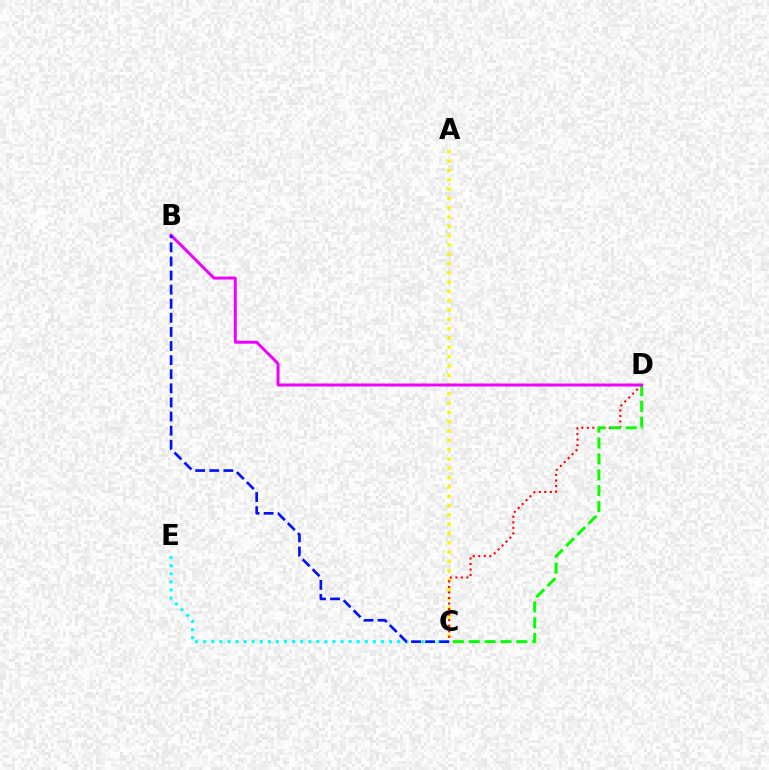{('A', 'C'): [{'color': '#fcf500', 'line_style': 'dotted', 'thickness': 2.53}], ('C', 'E'): [{'color': '#00fff6', 'line_style': 'dotted', 'thickness': 2.2}], ('C', 'D'): [{'color': '#ff0000', 'line_style': 'dotted', 'thickness': 1.5}, {'color': '#08ff00', 'line_style': 'dashed', 'thickness': 2.16}], ('B', 'D'): [{'color': '#ee00ff', 'line_style': 'solid', 'thickness': 2.13}], ('B', 'C'): [{'color': '#0010ff', 'line_style': 'dashed', 'thickness': 1.92}]}